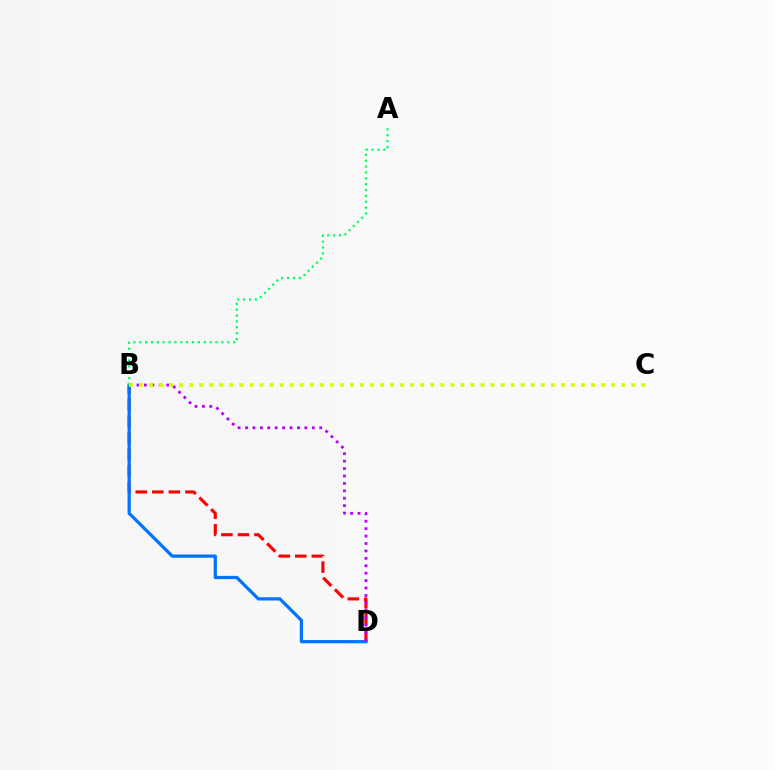{('B', 'D'): [{'color': '#ff0000', 'line_style': 'dashed', 'thickness': 2.25}, {'color': '#0074ff', 'line_style': 'solid', 'thickness': 2.33}, {'color': '#b900ff', 'line_style': 'dotted', 'thickness': 2.02}], ('A', 'B'): [{'color': '#00ff5c', 'line_style': 'dotted', 'thickness': 1.59}], ('B', 'C'): [{'color': '#d1ff00', 'line_style': 'dotted', 'thickness': 2.73}]}